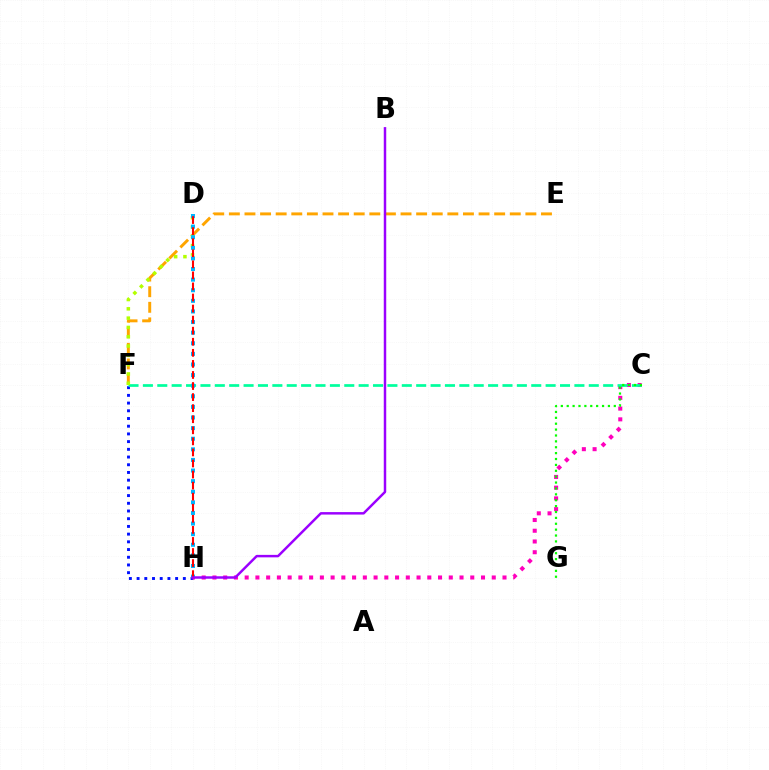{('F', 'H'): [{'color': '#0010ff', 'line_style': 'dotted', 'thickness': 2.09}], ('E', 'F'): [{'color': '#ffa500', 'line_style': 'dashed', 'thickness': 2.12}], ('C', 'H'): [{'color': '#ff00bd', 'line_style': 'dotted', 'thickness': 2.92}], ('C', 'F'): [{'color': '#00ff9d', 'line_style': 'dashed', 'thickness': 1.95}], ('D', 'F'): [{'color': '#b3ff00', 'line_style': 'dotted', 'thickness': 2.53}], ('D', 'H'): [{'color': '#00b5ff', 'line_style': 'dotted', 'thickness': 2.88}, {'color': '#ff0000', 'line_style': 'dashed', 'thickness': 1.5}], ('C', 'G'): [{'color': '#08ff00', 'line_style': 'dotted', 'thickness': 1.6}], ('B', 'H'): [{'color': '#9b00ff', 'line_style': 'solid', 'thickness': 1.78}]}